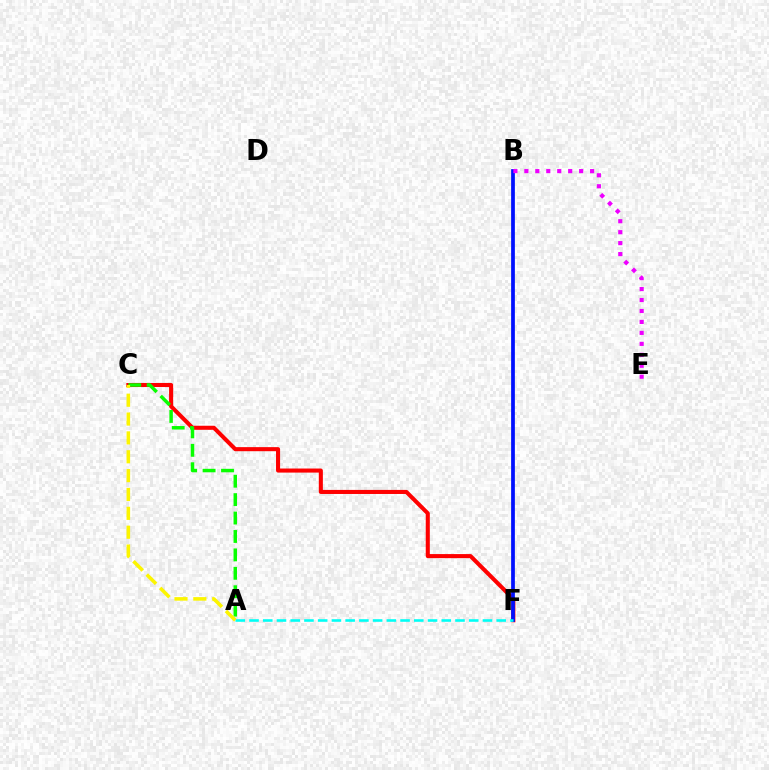{('C', 'F'): [{'color': '#ff0000', 'line_style': 'solid', 'thickness': 2.93}], ('B', 'F'): [{'color': '#0010ff', 'line_style': 'solid', 'thickness': 2.7}], ('A', 'F'): [{'color': '#00fff6', 'line_style': 'dashed', 'thickness': 1.87}], ('A', 'C'): [{'color': '#08ff00', 'line_style': 'dashed', 'thickness': 2.5}, {'color': '#fcf500', 'line_style': 'dashed', 'thickness': 2.56}], ('B', 'E'): [{'color': '#ee00ff', 'line_style': 'dotted', 'thickness': 2.98}]}